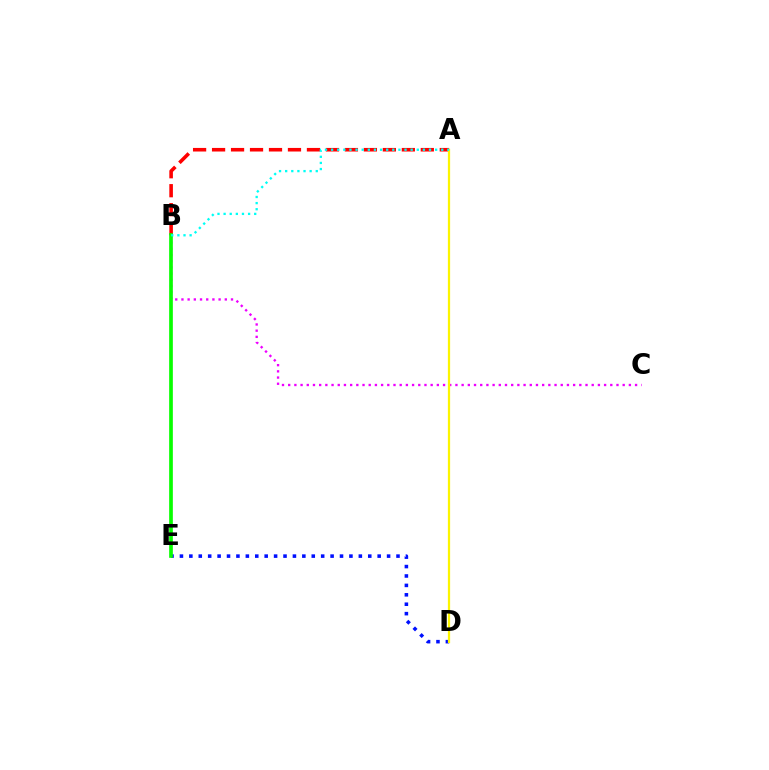{('D', 'E'): [{'color': '#0010ff', 'line_style': 'dotted', 'thickness': 2.56}], ('A', 'B'): [{'color': '#ff0000', 'line_style': 'dashed', 'thickness': 2.58}, {'color': '#00fff6', 'line_style': 'dotted', 'thickness': 1.66}], ('B', 'C'): [{'color': '#ee00ff', 'line_style': 'dotted', 'thickness': 1.68}], ('A', 'D'): [{'color': '#fcf500', 'line_style': 'solid', 'thickness': 1.62}], ('B', 'E'): [{'color': '#08ff00', 'line_style': 'solid', 'thickness': 2.66}]}